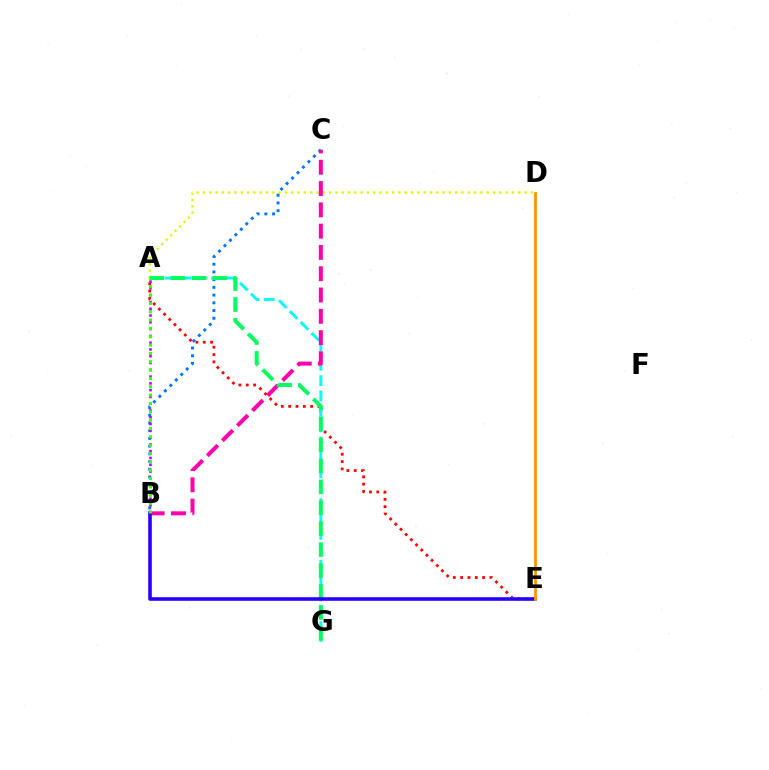{('A', 'D'): [{'color': '#d1ff00', 'line_style': 'dotted', 'thickness': 1.71}], ('B', 'C'): [{'color': '#0074ff', 'line_style': 'dotted', 'thickness': 2.1}, {'color': '#ff00ac', 'line_style': 'dashed', 'thickness': 2.89}], ('A', 'E'): [{'color': '#ff0000', 'line_style': 'dotted', 'thickness': 1.99}], ('A', 'G'): [{'color': '#00fff6', 'line_style': 'dashed', 'thickness': 2.09}, {'color': '#00ff5c', 'line_style': 'dashed', 'thickness': 2.84}], ('A', 'B'): [{'color': '#b900ff', 'line_style': 'dotted', 'thickness': 1.84}, {'color': '#3dff00', 'line_style': 'dotted', 'thickness': 2.27}], ('B', 'E'): [{'color': '#2500ff', 'line_style': 'solid', 'thickness': 2.59}], ('D', 'E'): [{'color': '#ff9400', 'line_style': 'solid', 'thickness': 2.0}]}